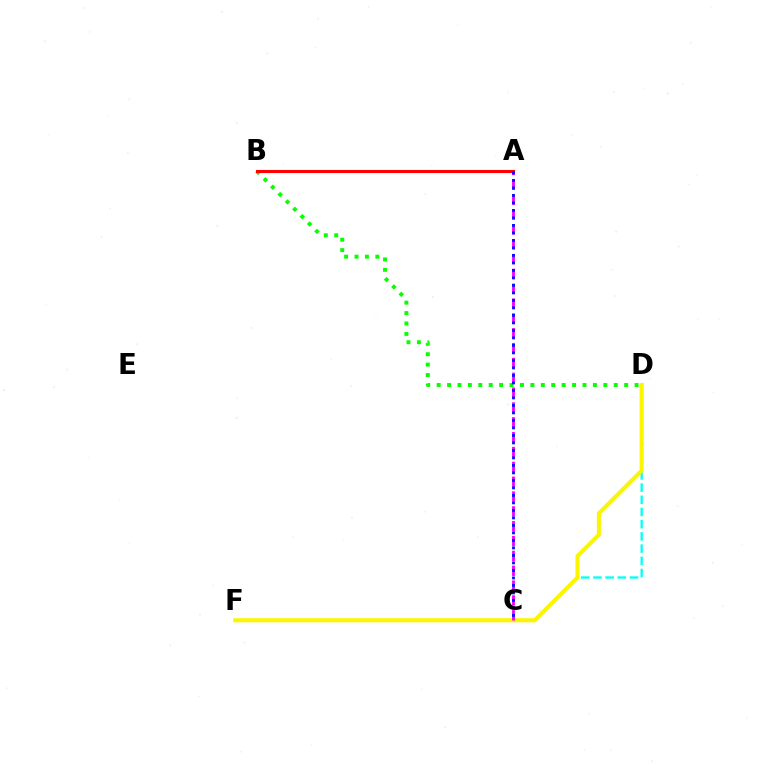{('C', 'D'): [{'color': '#00fff6', 'line_style': 'dashed', 'thickness': 1.66}], ('B', 'D'): [{'color': '#08ff00', 'line_style': 'dotted', 'thickness': 2.83}], ('D', 'F'): [{'color': '#fcf500', 'line_style': 'solid', 'thickness': 2.93}], ('A', 'B'): [{'color': '#ff0000', 'line_style': 'solid', 'thickness': 2.21}], ('A', 'C'): [{'color': '#ee00ff', 'line_style': 'dashed', 'thickness': 2.02}, {'color': '#0010ff', 'line_style': 'dotted', 'thickness': 2.04}]}